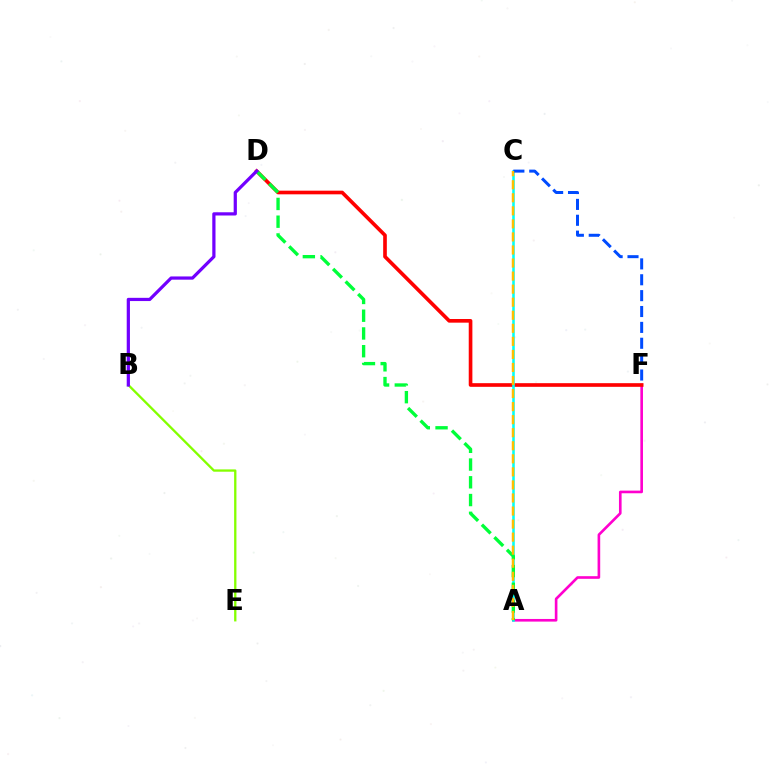{('A', 'F'): [{'color': '#ff00cf', 'line_style': 'solid', 'thickness': 1.9}], ('B', 'E'): [{'color': '#84ff00', 'line_style': 'solid', 'thickness': 1.67}], ('D', 'F'): [{'color': '#ff0000', 'line_style': 'solid', 'thickness': 2.63}], ('A', 'C'): [{'color': '#00fff6', 'line_style': 'solid', 'thickness': 1.84}, {'color': '#ffbd00', 'line_style': 'dashed', 'thickness': 1.77}], ('C', 'F'): [{'color': '#004bff', 'line_style': 'dashed', 'thickness': 2.16}], ('A', 'D'): [{'color': '#00ff39', 'line_style': 'dashed', 'thickness': 2.41}], ('B', 'D'): [{'color': '#7200ff', 'line_style': 'solid', 'thickness': 2.32}]}